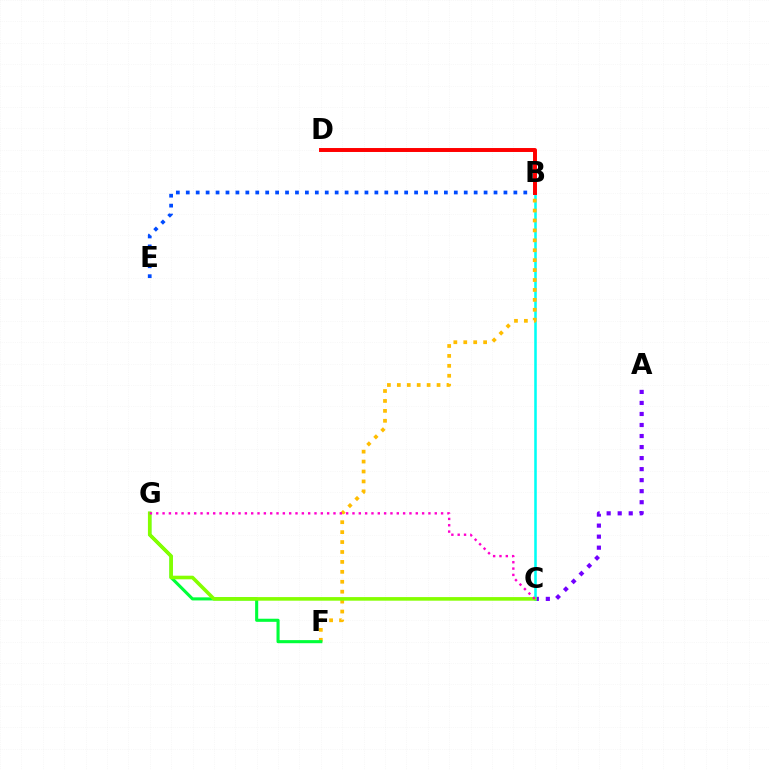{('B', 'E'): [{'color': '#004bff', 'line_style': 'dotted', 'thickness': 2.7}], ('A', 'C'): [{'color': '#7200ff', 'line_style': 'dotted', 'thickness': 3.0}], ('B', 'C'): [{'color': '#00fff6', 'line_style': 'solid', 'thickness': 1.84}], ('B', 'F'): [{'color': '#ffbd00', 'line_style': 'dotted', 'thickness': 2.7}], ('F', 'G'): [{'color': '#00ff39', 'line_style': 'solid', 'thickness': 2.23}], ('C', 'G'): [{'color': '#84ff00', 'line_style': 'solid', 'thickness': 2.59}, {'color': '#ff00cf', 'line_style': 'dotted', 'thickness': 1.72}], ('B', 'D'): [{'color': '#ff0000', 'line_style': 'solid', 'thickness': 2.84}]}